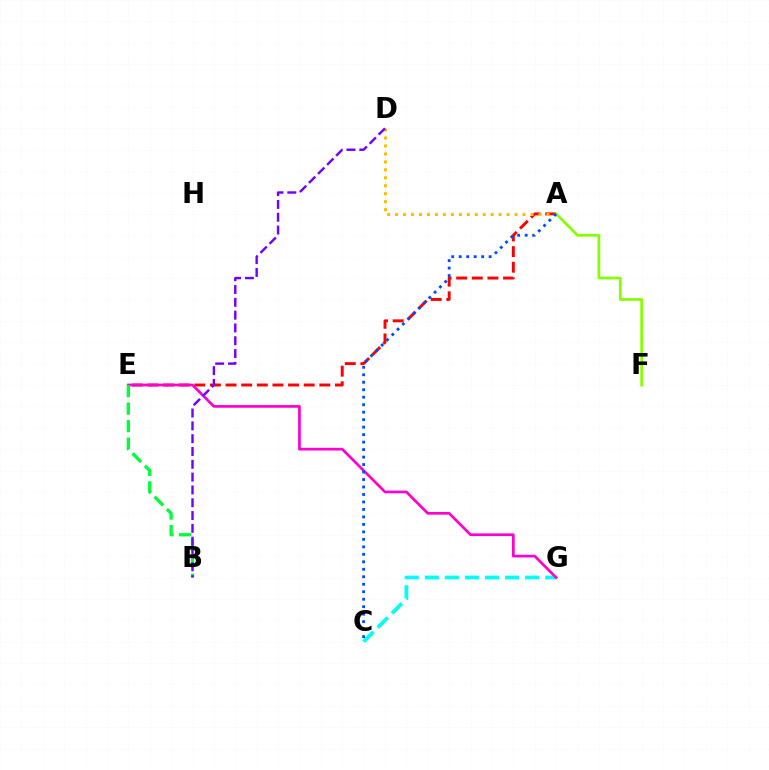{('C', 'G'): [{'color': '#00fff6', 'line_style': 'dashed', 'thickness': 2.72}], ('A', 'E'): [{'color': '#ff0000', 'line_style': 'dashed', 'thickness': 2.12}], ('A', 'D'): [{'color': '#ffbd00', 'line_style': 'dotted', 'thickness': 2.16}], ('E', 'G'): [{'color': '#ff00cf', 'line_style': 'solid', 'thickness': 1.95}], ('A', 'F'): [{'color': '#84ff00', 'line_style': 'solid', 'thickness': 1.95}], ('A', 'C'): [{'color': '#004bff', 'line_style': 'dotted', 'thickness': 2.03}], ('B', 'E'): [{'color': '#00ff39', 'line_style': 'dashed', 'thickness': 2.38}], ('B', 'D'): [{'color': '#7200ff', 'line_style': 'dashed', 'thickness': 1.74}]}